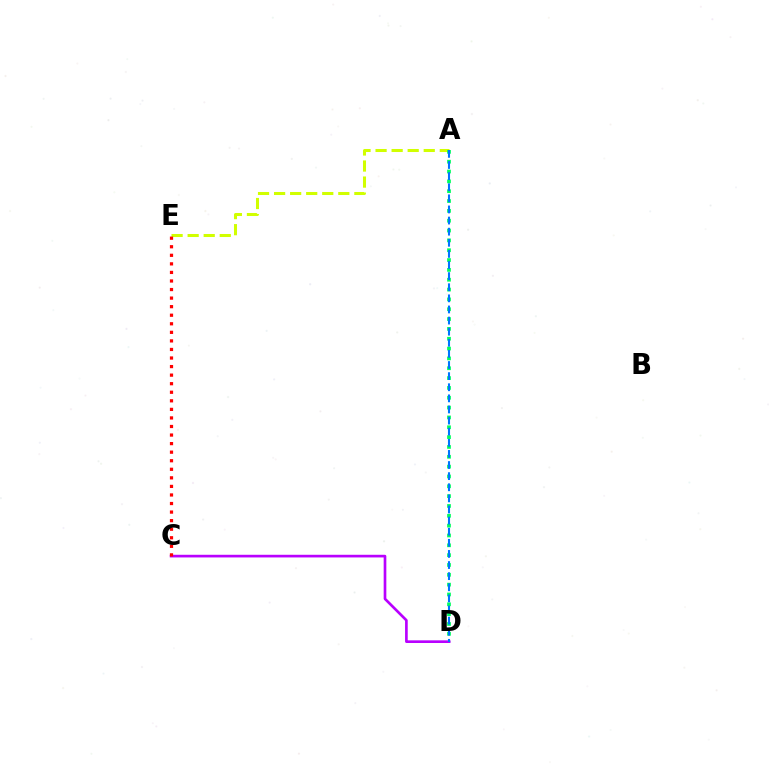{('A', 'E'): [{'color': '#d1ff00', 'line_style': 'dashed', 'thickness': 2.18}], ('A', 'D'): [{'color': '#00ff5c', 'line_style': 'dotted', 'thickness': 2.67}, {'color': '#0074ff', 'line_style': 'dashed', 'thickness': 1.51}], ('C', 'D'): [{'color': '#b900ff', 'line_style': 'solid', 'thickness': 1.92}], ('C', 'E'): [{'color': '#ff0000', 'line_style': 'dotted', 'thickness': 2.33}]}